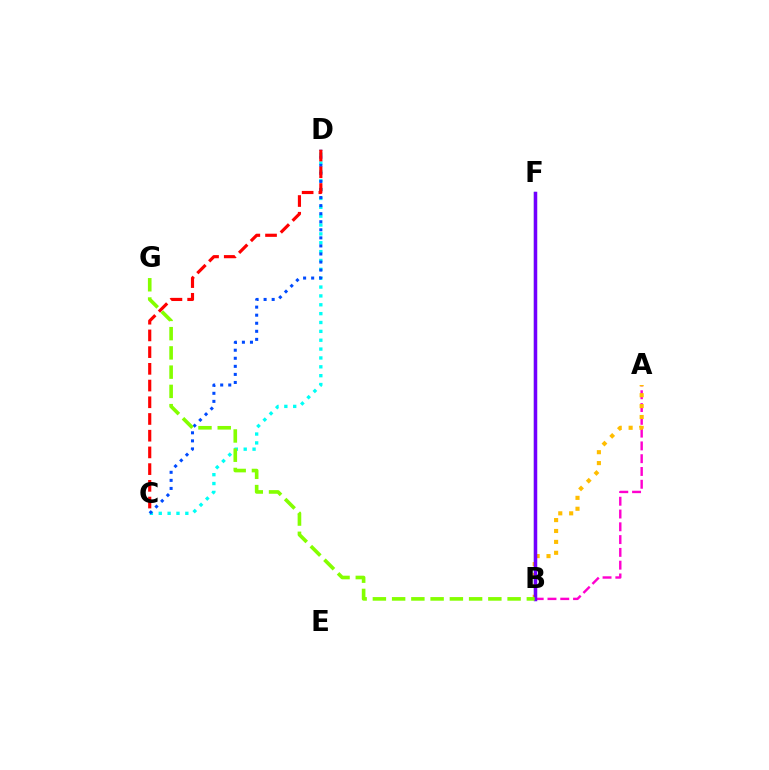{('A', 'B'): [{'color': '#ff00cf', 'line_style': 'dashed', 'thickness': 1.74}, {'color': '#ffbd00', 'line_style': 'dotted', 'thickness': 2.96}], ('C', 'D'): [{'color': '#00fff6', 'line_style': 'dotted', 'thickness': 2.41}, {'color': '#004bff', 'line_style': 'dotted', 'thickness': 2.19}, {'color': '#ff0000', 'line_style': 'dashed', 'thickness': 2.27}], ('B', 'F'): [{'color': '#00ff39', 'line_style': 'solid', 'thickness': 1.58}, {'color': '#7200ff', 'line_style': 'solid', 'thickness': 2.52}], ('B', 'G'): [{'color': '#84ff00', 'line_style': 'dashed', 'thickness': 2.61}]}